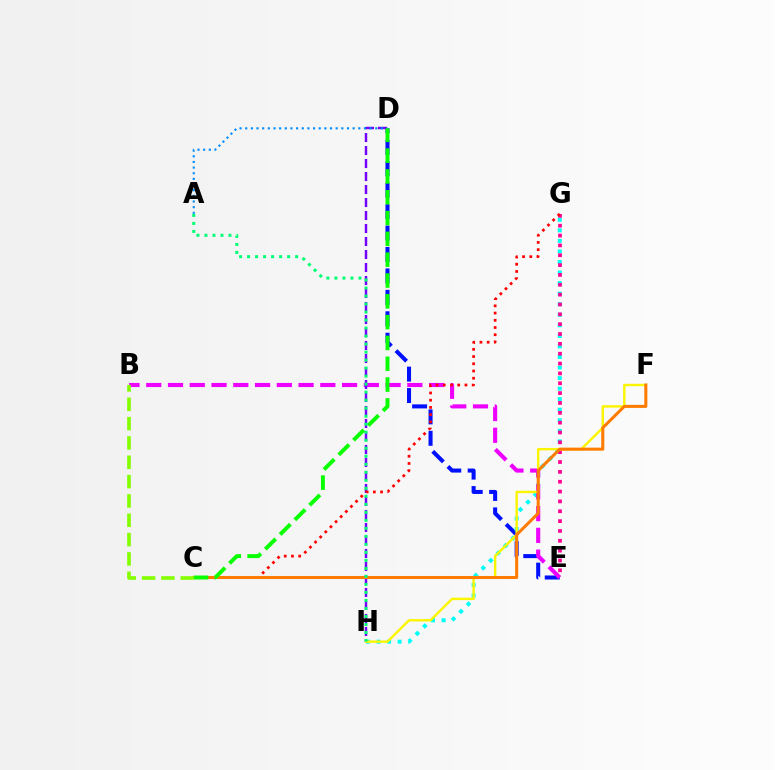{('D', 'E'): [{'color': '#0010ff', 'line_style': 'dashed', 'thickness': 2.91}], ('G', 'H'): [{'color': '#00fff6', 'line_style': 'dotted', 'thickness': 2.87}], ('E', 'G'): [{'color': '#ff0094', 'line_style': 'dotted', 'thickness': 2.68}], ('B', 'E'): [{'color': '#ee00ff', 'line_style': 'dashed', 'thickness': 2.96}], ('D', 'H'): [{'color': '#7200ff', 'line_style': 'dashed', 'thickness': 1.77}], ('C', 'G'): [{'color': '#ff0000', 'line_style': 'dotted', 'thickness': 1.96}], ('A', 'D'): [{'color': '#008cff', 'line_style': 'dotted', 'thickness': 1.54}], ('F', 'H'): [{'color': '#fcf500', 'line_style': 'solid', 'thickness': 1.74}], ('C', 'F'): [{'color': '#ff7c00', 'line_style': 'solid', 'thickness': 2.19}], ('C', 'D'): [{'color': '#08ff00', 'line_style': 'dashed', 'thickness': 2.83}], ('A', 'H'): [{'color': '#00ff74', 'line_style': 'dotted', 'thickness': 2.18}], ('B', 'C'): [{'color': '#84ff00', 'line_style': 'dashed', 'thickness': 2.63}]}